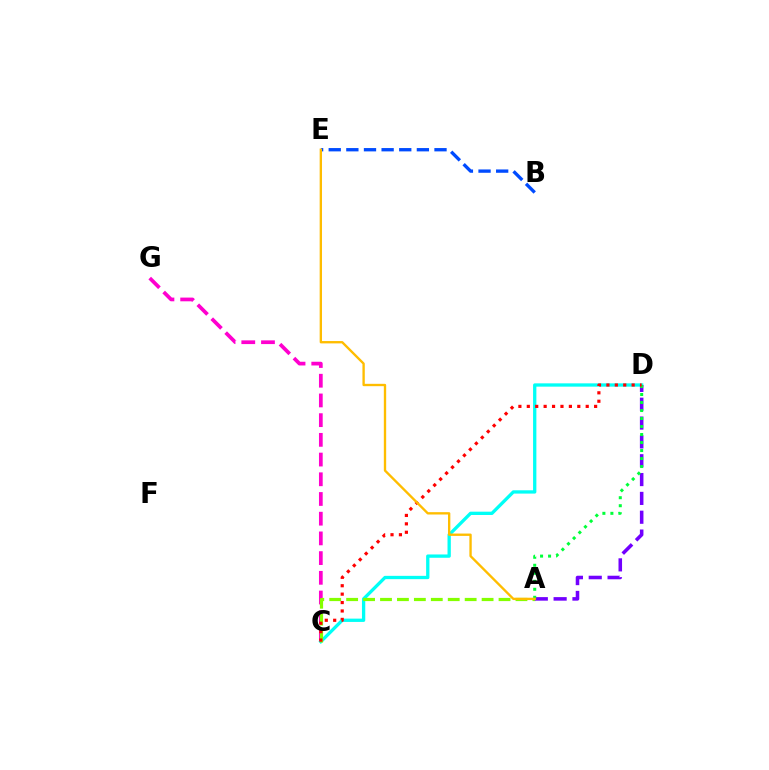{('C', 'G'): [{'color': '#ff00cf', 'line_style': 'dashed', 'thickness': 2.68}], ('C', 'D'): [{'color': '#00fff6', 'line_style': 'solid', 'thickness': 2.38}, {'color': '#ff0000', 'line_style': 'dotted', 'thickness': 2.29}], ('B', 'E'): [{'color': '#004bff', 'line_style': 'dashed', 'thickness': 2.39}], ('A', 'C'): [{'color': '#84ff00', 'line_style': 'dashed', 'thickness': 2.3}], ('A', 'D'): [{'color': '#7200ff', 'line_style': 'dashed', 'thickness': 2.56}, {'color': '#00ff39', 'line_style': 'dotted', 'thickness': 2.17}], ('A', 'E'): [{'color': '#ffbd00', 'line_style': 'solid', 'thickness': 1.69}]}